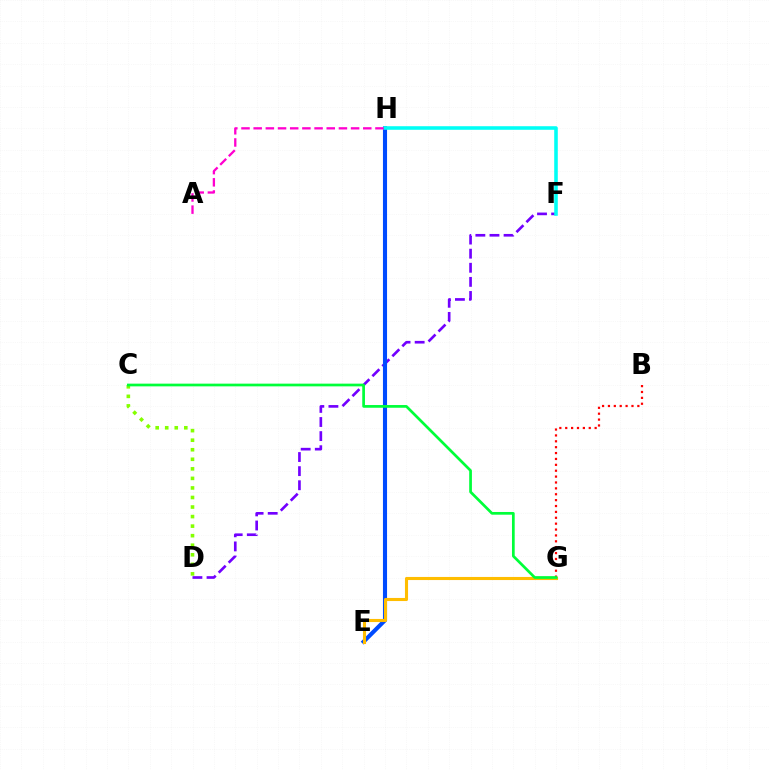{('D', 'F'): [{'color': '#7200ff', 'line_style': 'dashed', 'thickness': 1.92}], ('E', 'H'): [{'color': '#004bff', 'line_style': 'solid', 'thickness': 2.95}], ('E', 'G'): [{'color': '#ffbd00', 'line_style': 'solid', 'thickness': 2.23}], ('F', 'H'): [{'color': '#00fff6', 'line_style': 'solid', 'thickness': 2.57}], ('A', 'H'): [{'color': '#ff00cf', 'line_style': 'dashed', 'thickness': 1.65}], ('B', 'G'): [{'color': '#ff0000', 'line_style': 'dotted', 'thickness': 1.6}], ('C', 'D'): [{'color': '#84ff00', 'line_style': 'dotted', 'thickness': 2.59}], ('C', 'G'): [{'color': '#00ff39', 'line_style': 'solid', 'thickness': 1.95}]}